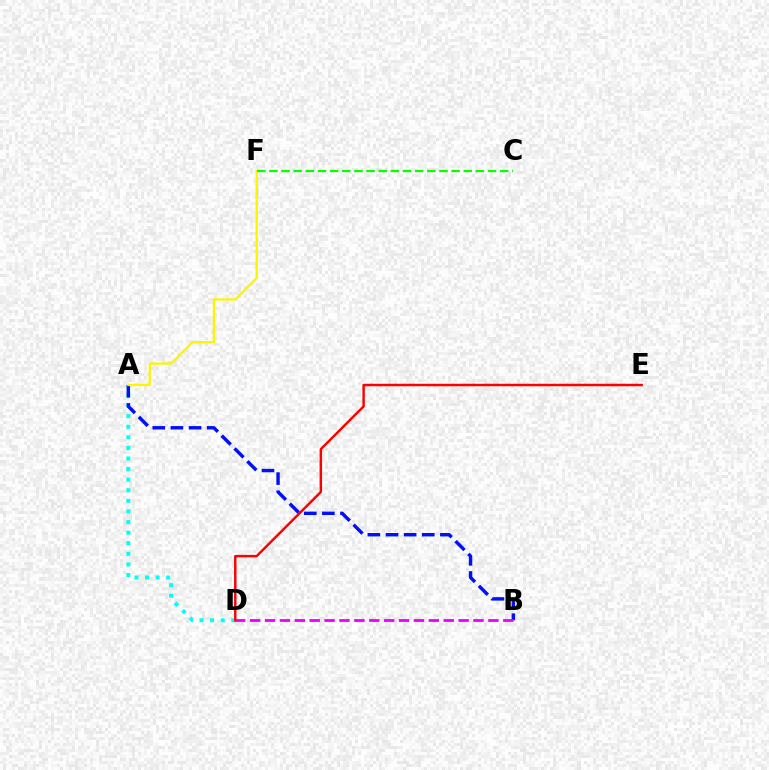{('A', 'D'): [{'color': '#00fff6', 'line_style': 'dotted', 'thickness': 2.88}], ('A', 'B'): [{'color': '#0010ff', 'line_style': 'dashed', 'thickness': 2.46}], ('B', 'D'): [{'color': '#ee00ff', 'line_style': 'dashed', 'thickness': 2.02}], ('D', 'E'): [{'color': '#ff0000', 'line_style': 'solid', 'thickness': 1.76}], ('A', 'F'): [{'color': '#fcf500', 'line_style': 'solid', 'thickness': 1.64}], ('C', 'F'): [{'color': '#08ff00', 'line_style': 'dashed', 'thickness': 1.65}]}